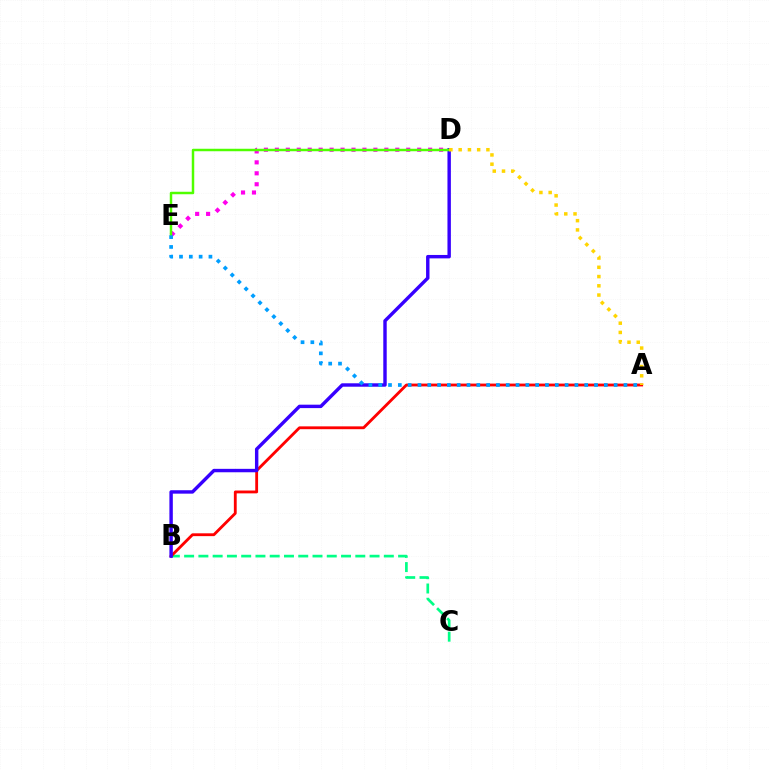{('D', 'E'): [{'color': '#ff00ed', 'line_style': 'dotted', 'thickness': 2.97}, {'color': '#4fff00', 'line_style': 'solid', 'thickness': 1.79}], ('B', 'C'): [{'color': '#00ff86', 'line_style': 'dashed', 'thickness': 1.94}], ('A', 'B'): [{'color': '#ff0000', 'line_style': 'solid', 'thickness': 2.04}], ('B', 'D'): [{'color': '#3700ff', 'line_style': 'solid', 'thickness': 2.46}], ('A', 'D'): [{'color': '#ffd500', 'line_style': 'dotted', 'thickness': 2.51}], ('A', 'E'): [{'color': '#009eff', 'line_style': 'dotted', 'thickness': 2.67}]}